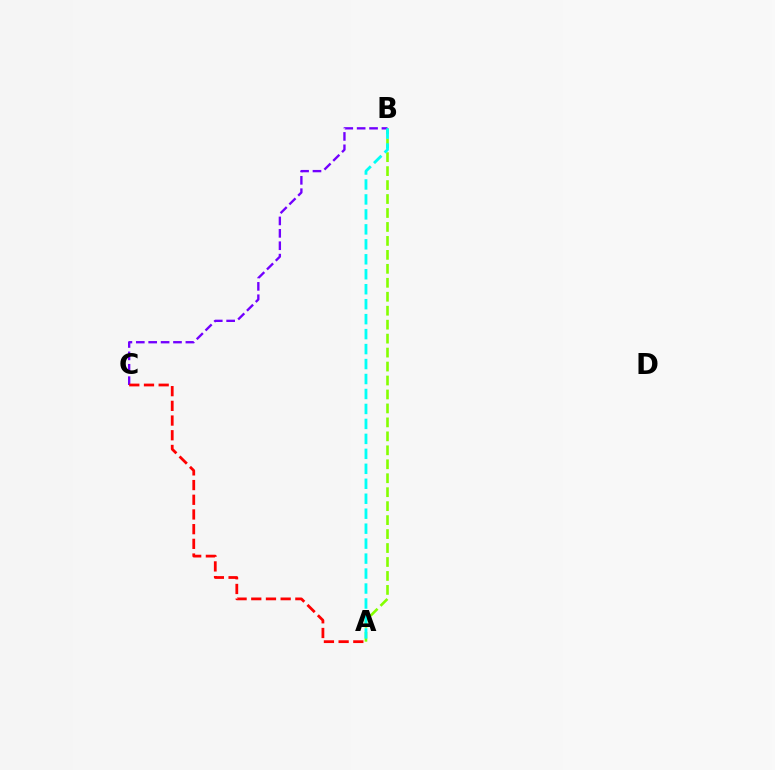{('A', 'B'): [{'color': '#84ff00', 'line_style': 'dashed', 'thickness': 1.9}, {'color': '#00fff6', 'line_style': 'dashed', 'thickness': 2.03}], ('B', 'C'): [{'color': '#7200ff', 'line_style': 'dashed', 'thickness': 1.68}], ('A', 'C'): [{'color': '#ff0000', 'line_style': 'dashed', 'thickness': 2.0}]}